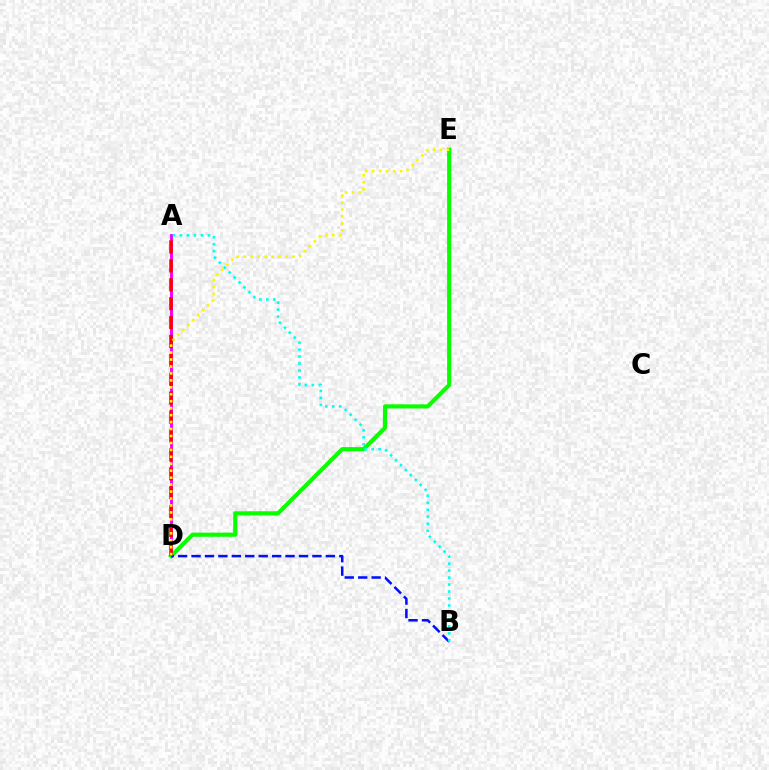{('A', 'D'): [{'color': '#ee00ff', 'line_style': 'solid', 'thickness': 2.09}, {'color': '#ff0000', 'line_style': 'dashed', 'thickness': 2.57}], ('D', 'E'): [{'color': '#08ff00', 'line_style': 'solid', 'thickness': 2.97}, {'color': '#fcf500', 'line_style': 'dotted', 'thickness': 1.89}], ('B', 'D'): [{'color': '#0010ff', 'line_style': 'dashed', 'thickness': 1.82}], ('A', 'B'): [{'color': '#00fff6', 'line_style': 'dotted', 'thickness': 1.89}]}